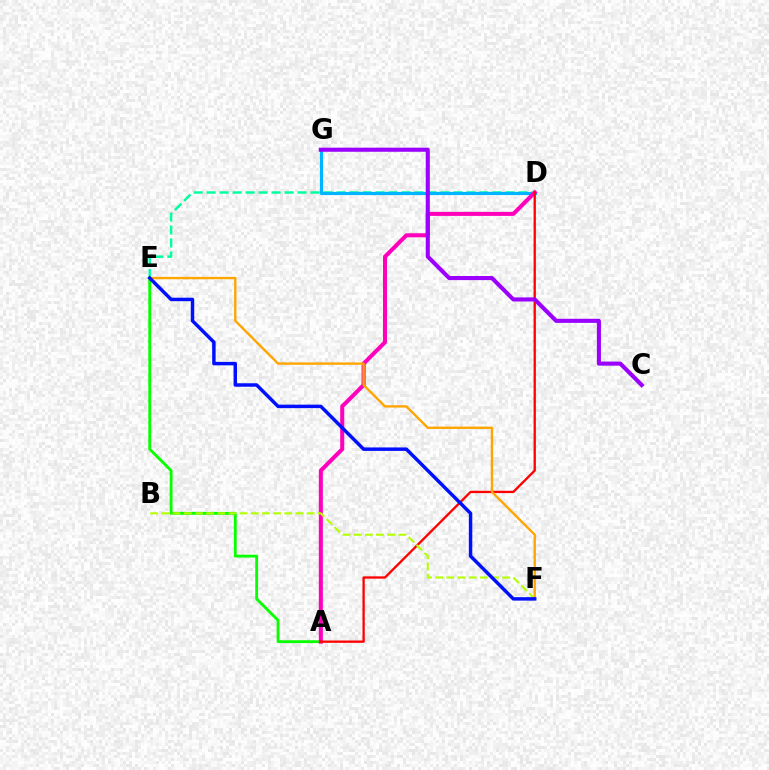{('D', 'E'): [{'color': '#00ff9d', 'line_style': 'dashed', 'thickness': 1.76}], ('A', 'E'): [{'color': '#08ff00', 'line_style': 'solid', 'thickness': 2.05}], ('D', 'G'): [{'color': '#00b5ff', 'line_style': 'solid', 'thickness': 2.26}], ('A', 'D'): [{'color': '#ff00bd', 'line_style': 'solid', 'thickness': 2.9}, {'color': '#ff0000', 'line_style': 'solid', 'thickness': 1.66}], ('B', 'F'): [{'color': '#b3ff00', 'line_style': 'dashed', 'thickness': 1.52}], ('C', 'G'): [{'color': '#9b00ff', 'line_style': 'solid', 'thickness': 2.94}], ('E', 'F'): [{'color': '#ffa500', 'line_style': 'solid', 'thickness': 1.7}, {'color': '#0010ff', 'line_style': 'solid', 'thickness': 2.5}]}